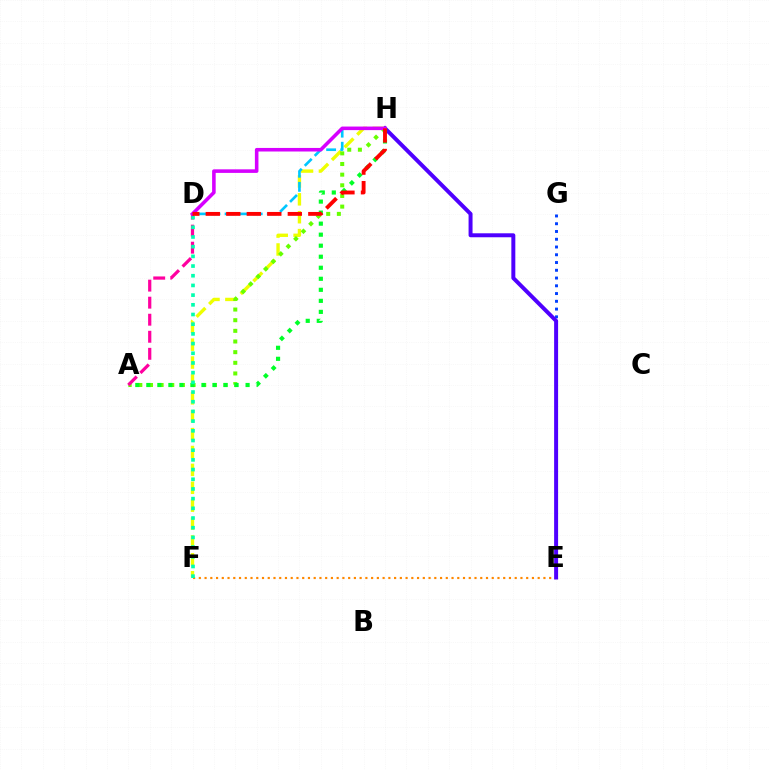{('E', 'F'): [{'color': '#ff8800', 'line_style': 'dotted', 'thickness': 1.56}], ('F', 'H'): [{'color': '#eeff00', 'line_style': 'dashed', 'thickness': 2.43}], ('D', 'H'): [{'color': '#00c7ff', 'line_style': 'dashed', 'thickness': 1.91}, {'color': '#d600ff', 'line_style': 'solid', 'thickness': 2.57}, {'color': '#ff0000', 'line_style': 'dashed', 'thickness': 2.79}], ('E', 'G'): [{'color': '#003fff', 'line_style': 'dotted', 'thickness': 2.11}], ('E', 'H'): [{'color': '#4f00ff', 'line_style': 'solid', 'thickness': 2.86}], ('A', 'H'): [{'color': '#66ff00', 'line_style': 'dotted', 'thickness': 2.89}, {'color': '#00ff27', 'line_style': 'dotted', 'thickness': 3.0}], ('A', 'D'): [{'color': '#ff00a0', 'line_style': 'dashed', 'thickness': 2.32}], ('D', 'F'): [{'color': '#00ffaf', 'line_style': 'dotted', 'thickness': 2.63}]}